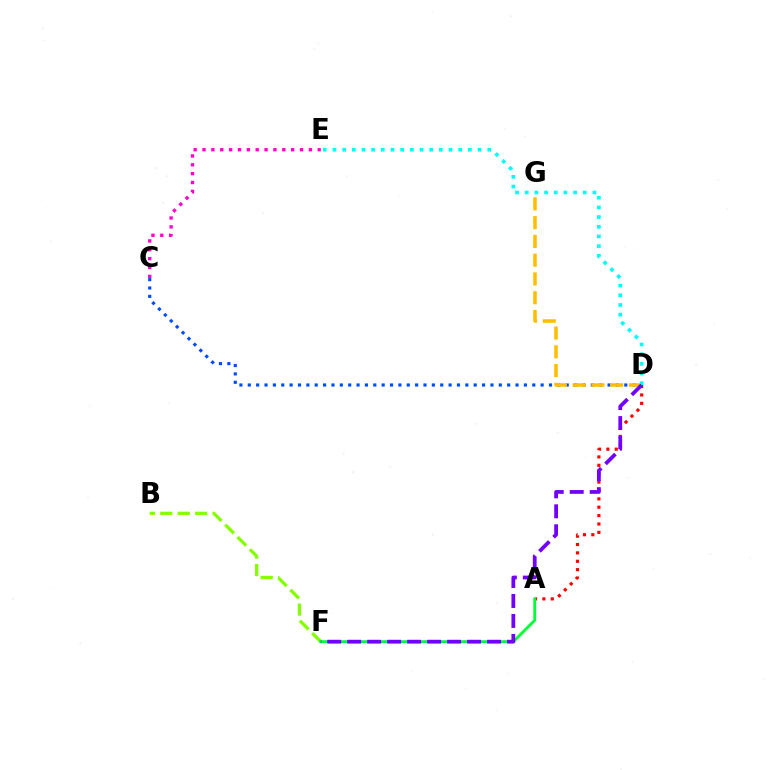{('C', 'D'): [{'color': '#004bff', 'line_style': 'dotted', 'thickness': 2.27}], ('D', 'G'): [{'color': '#ffbd00', 'line_style': 'dashed', 'thickness': 2.55}], ('A', 'D'): [{'color': '#ff0000', 'line_style': 'dotted', 'thickness': 2.28}], ('B', 'F'): [{'color': '#84ff00', 'line_style': 'dashed', 'thickness': 2.37}], ('C', 'E'): [{'color': '#ff00cf', 'line_style': 'dotted', 'thickness': 2.41}], ('A', 'F'): [{'color': '#00ff39', 'line_style': 'solid', 'thickness': 2.06}], ('D', 'E'): [{'color': '#00fff6', 'line_style': 'dotted', 'thickness': 2.63}], ('D', 'F'): [{'color': '#7200ff', 'line_style': 'dashed', 'thickness': 2.71}]}